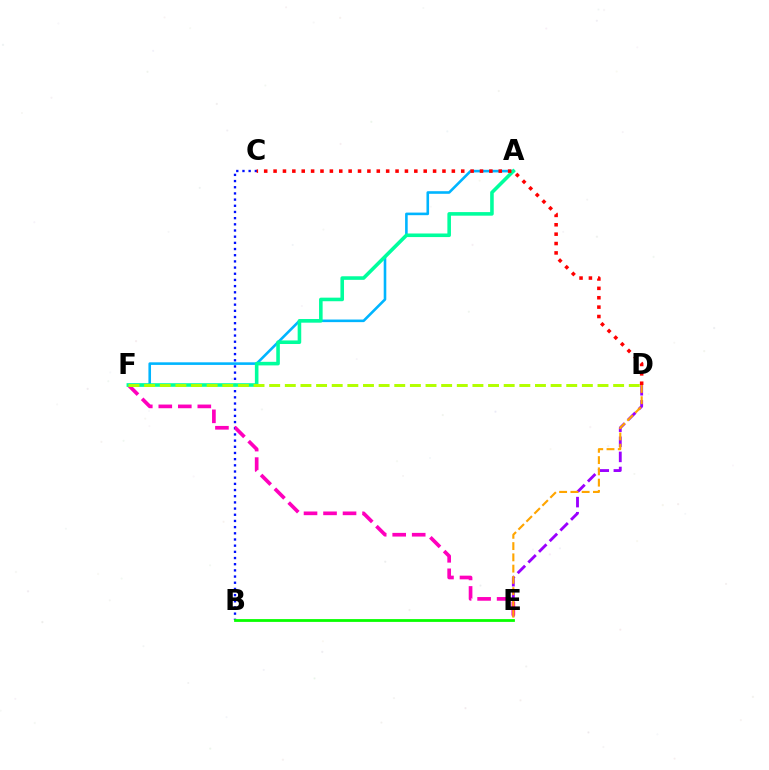{('A', 'F'): [{'color': '#00b5ff', 'line_style': 'solid', 'thickness': 1.87}, {'color': '#00ff9d', 'line_style': 'solid', 'thickness': 2.58}], ('B', 'C'): [{'color': '#0010ff', 'line_style': 'dotted', 'thickness': 1.68}], ('D', 'E'): [{'color': '#9b00ff', 'line_style': 'dashed', 'thickness': 2.05}, {'color': '#ffa500', 'line_style': 'dashed', 'thickness': 1.53}], ('E', 'F'): [{'color': '#ff00bd', 'line_style': 'dashed', 'thickness': 2.65}], ('D', 'F'): [{'color': '#b3ff00', 'line_style': 'dashed', 'thickness': 2.12}], ('C', 'D'): [{'color': '#ff0000', 'line_style': 'dotted', 'thickness': 2.55}], ('B', 'E'): [{'color': '#08ff00', 'line_style': 'solid', 'thickness': 2.01}]}